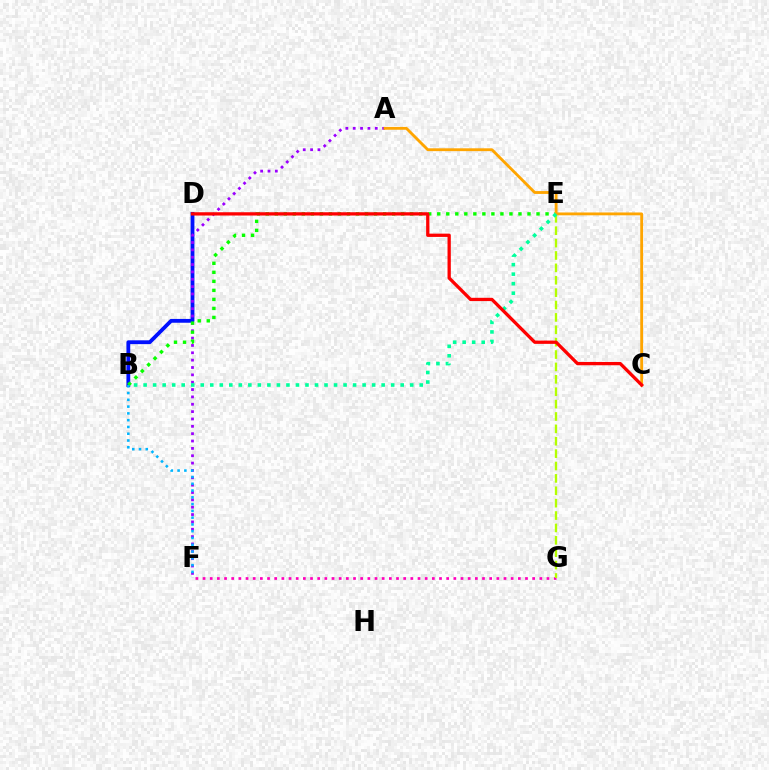{('B', 'D'): [{'color': '#0010ff', 'line_style': 'solid', 'thickness': 2.74}], ('F', 'G'): [{'color': '#ff00bd', 'line_style': 'dotted', 'thickness': 1.95}], ('E', 'G'): [{'color': '#b3ff00', 'line_style': 'dashed', 'thickness': 1.68}], ('A', 'F'): [{'color': '#9b00ff', 'line_style': 'dotted', 'thickness': 2.0}], ('B', 'E'): [{'color': '#08ff00', 'line_style': 'dotted', 'thickness': 2.45}, {'color': '#00ff9d', 'line_style': 'dotted', 'thickness': 2.59}], ('A', 'C'): [{'color': '#ffa500', 'line_style': 'solid', 'thickness': 2.04}], ('C', 'D'): [{'color': '#ff0000', 'line_style': 'solid', 'thickness': 2.36}], ('B', 'F'): [{'color': '#00b5ff', 'line_style': 'dotted', 'thickness': 1.84}]}